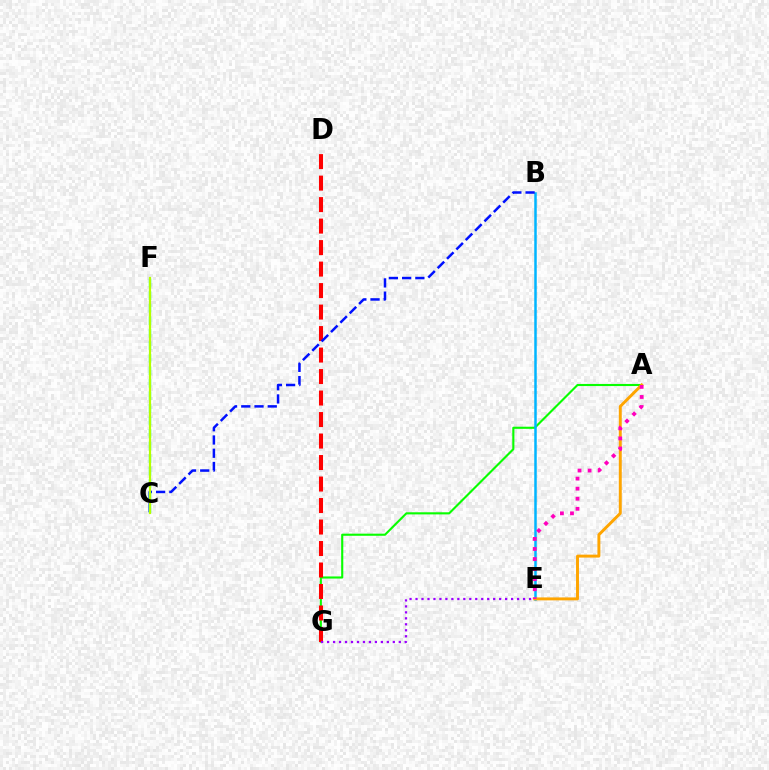{('A', 'G'): [{'color': '#08ff00', 'line_style': 'solid', 'thickness': 1.52}], ('D', 'G'): [{'color': '#ff0000', 'line_style': 'dashed', 'thickness': 2.92}], ('E', 'G'): [{'color': '#9b00ff', 'line_style': 'dotted', 'thickness': 1.62}], ('B', 'E'): [{'color': '#00b5ff', 'line_style': 'solid', 'thickness': 1.8}], ('B', 'C'): [{'color': '#0010ff', 'line_style': 'dashed', 'thickness': 1.8}], ('A', 'E'): [{'color': '#ffa500', 'line_style': 'solid', 'thickness': 2.12}, {'color': '#ff00bd', 'line_style': 'dotted', 'thickness': 2.73}], ('C', 'F'): [{'color': '#00ff9d', 'line_style': 'dashed', 'thickness': 1.7}, {'color': '#b3ff00', 'line_style': 'solid', 'thickness': 1.57}]}